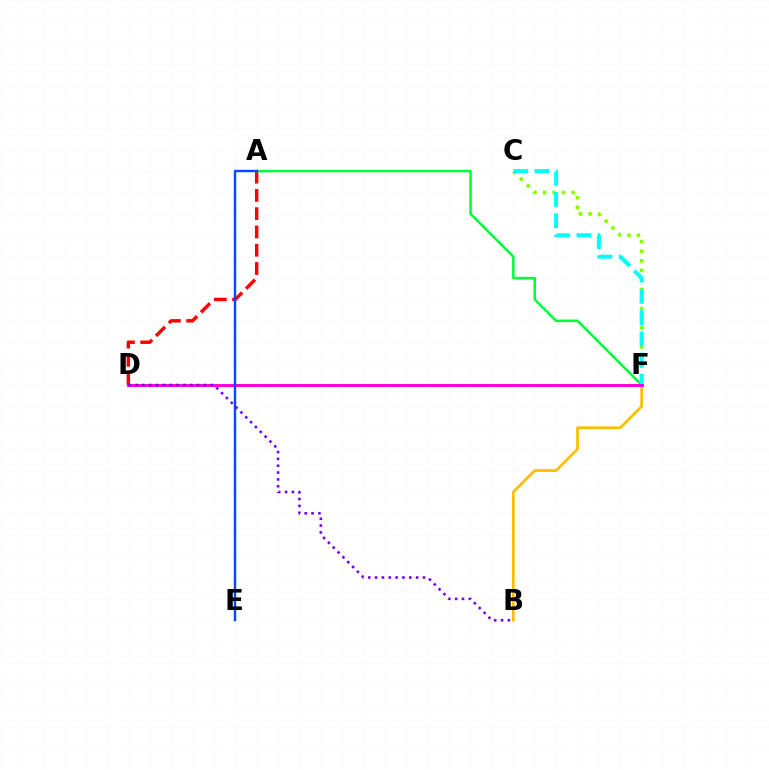{('C', 'F'): [{'color': '#84ff00', 'line_style': 'dotted', 'thickness': 2.6}, {'color': '#00fff6', 'line_style': 'dashed', 'thickness': 2.89}], ('A', 'D'): [{'color': '#ff0000', 'line_style': 'dashed', 'thickness': 2.48}], ('A', 'F'): [{'color': '#00ff39', 'line_style': 'solid', 'thickness': 1.82}], ('B', 'F'): [{'color': '#ffbd00', 'line_style': 'solid', 'thickness': 1.95}], ('D', 'F'): [{'color': '#ff00cf', 'line_style': 'solid', 'thickness': 2.11}], ('A', 'E'): [{'color': '#004bff', 'line_style': 'solid', 'thickness': 1.75}], ('B', 'D'): [{'color': '#7200ff', 'line_style': 'dotted', 'thickness': 1.86}]}